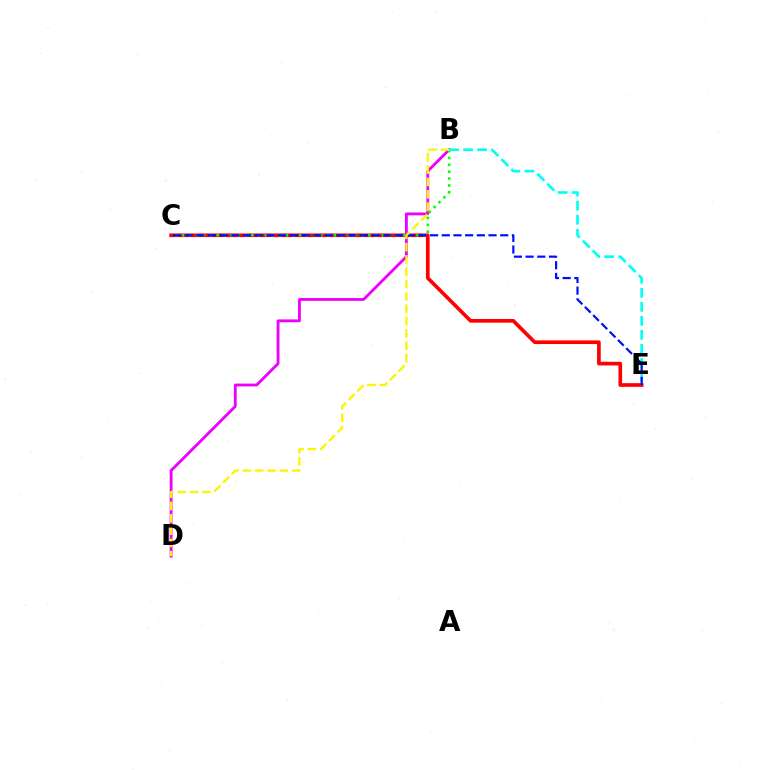{('C', 'E'): [{'color': '#ff0000', 'line_style': 'solid', 'thickness': 2.64}, {'color': '#0010ff', 'line_style': 'dashed', 'thickness': 1.59}], ('B', 'D'): [{'color': '#ee00ff', 'line_style': 'solid', 'thickness': 2.04}, {'color': '#fcf500', 'line_style': 'dashed', 'thickness': 1.68}], ('B', 'C'): [{'color': '#08ff00', 'line_style': 'dotted', 'thickness': 1.87}], ('B', 'E'): [{'color': '#00fff6', 'line_style': 'dashed', 'thickness': 1.91}]}